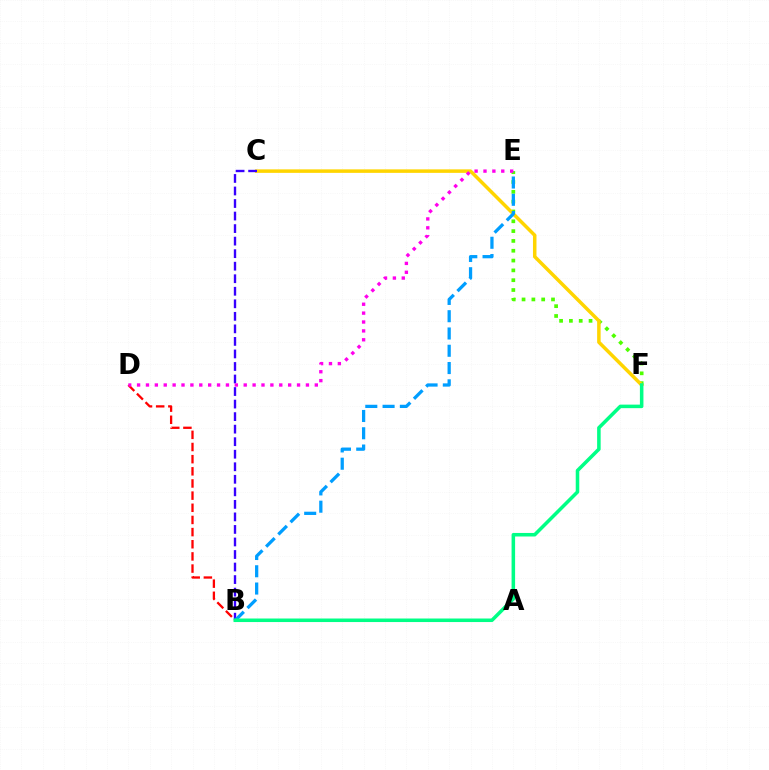{('E', 'F'): [{'color': '#4fff00', 'line_style': 'dotted', 'thickness': 2.67}], ('C', 'F'): [{'color': '#ffd500', 'line_style': 'solid', 'thickness': 2.52}], ('B', 'C'): [{'color': '#3700ff', 'line_style': 'dashed', 'thickness': 1.7}], ('B', 'E'): [{'color': '#009eff', 'line_style': 'dashed', 'thickness': 2.35}], ('B', 'D'): [{'color': '#ff0000', 'line_style': 'dashed', 'thickness': 1.65}], ('D', 'E'): [{'color': '#ff00ed', 'line_style': 'dotted', 'thickness': 2.41}], ('B', 'F'): [{'color': '#00ff86', 'line_style': 'solid', 'thickness': 2.55}]}